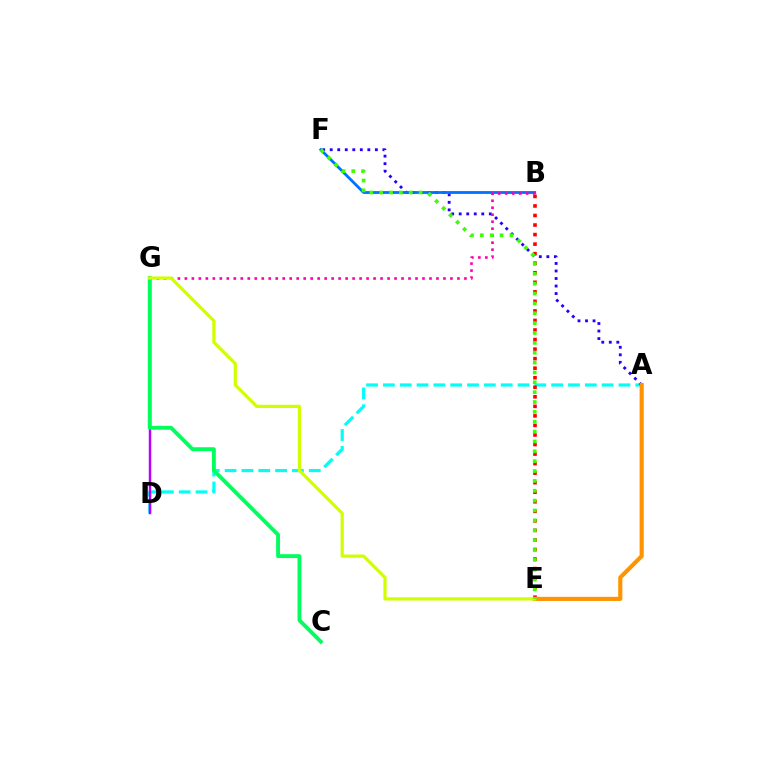{('A', 'D'): [{'color': '#00fff6', 'line_style': 'dashed', 'thickness': 2.29}], ('D', 'G'): [{'color': '#b900ff', 'line_style': 'solid', 'thickness': 1.75}], ('A', 'F'): [{'color': '#2500ff', 'line_style': 'dotted', 'thickness': 2.04}], ('B', 'F'): [{'color': '#0074ff', 'line_style': 'solid', 'thickness': 2.02}], ('B', 'E'): [{'color': '#ff0000', 'line_style': 'dotted', 'thickness': 2.59}], ('B', 'G'): [{'color': '#ff00ac', 'line_style': 'dotted', 'thickness': 1.9}], ('C', 'G'): [{'color': '#00ff5c', 'line_style': 'solid', 'thickness': 2.79}], ('A', 'E'): [{'color': '#ff9400', 'line_style': 'solid', 'thickness': 2.97}], ('E', 'G'): [{'color': '#d1ff00', 'line_style': 'solid', 'thickness': 2.33}], ('E', 'F'): [{'color': '#3dff00', 'line_style': 'dotted', 'thickness': 2.68}]}